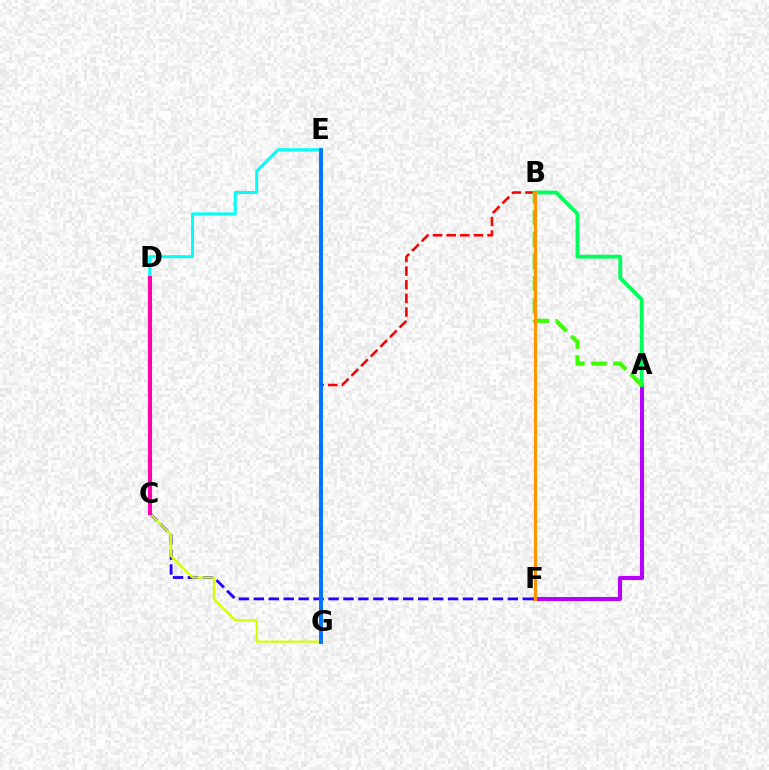{('D', 'E'): [{'color': '#00fff6', 'line_style': 'solid', 'thickness': 2.16}], ('C', 'F'): [{'color': '#2500ff', 'line_style': 'dashed', 'thickness': 2.03}], ('C', 'G'): [{'color': '#d1ff00', 'line_style': 'solid', 'thickness': 1.57}], ('A', 'F'): [{'color': '#b900ff', 'line_style': 'solid', 'thickness': 2.91}], ('B', 'G'): [{'color': '#ff0000', 'line_style': 'dashed', 'thickness': 1.85}], ('E', 'G'): [{'color': '#0074ff', 'line_style': 'solid', 'thickness': 2.81}], ('A', 'B'): [{'color': '#00ff5c', 'line_style': 'solid', 'thickness': 2.77}, {'color': '#3dff00', 'line_style': 'dashed', 'thickness': 2.98}], ('C', 'D'): [{'color': '#ff00ac', 'line_style': 'solid', 'thickness': 2.93}], ('B', 'F'): [{'color': '#ff9400', 'line_style': 'solid', 'thickness': 2.29}]}